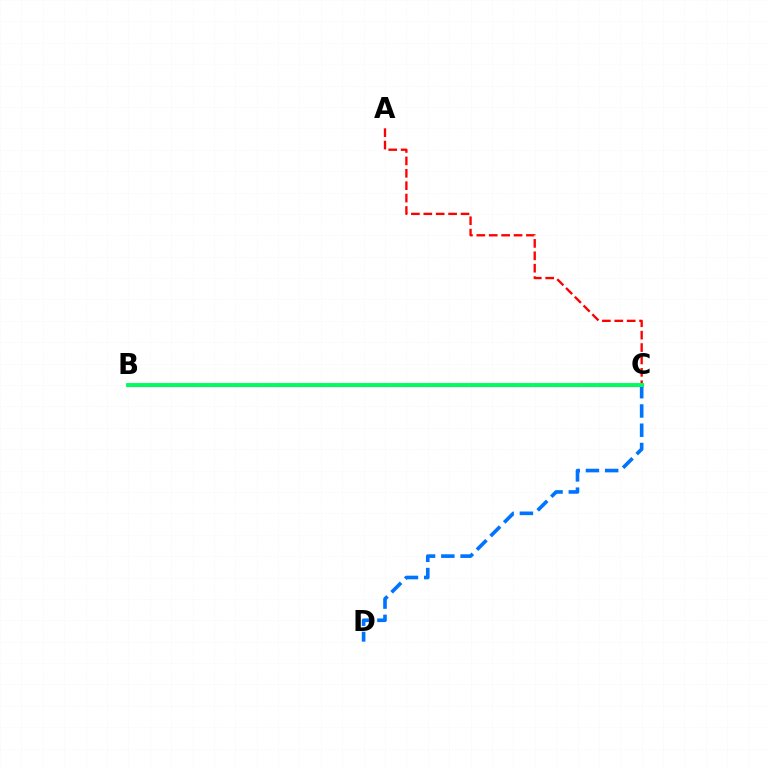{('B', 'C'): [{'color': '#d1ff00', 'line_style': 'dotted', 'thickness': 2.13}, {'color': '#b900ff', 'line_style': 'solid', 'thickness': 2.28}, {'color': '#00ff5c', 'line_style': 'solid', 'thickness': 2.8}], ('A', 'C'): [{'color': '#ff0000', 'line_style': 'dashed', 'thickness': 1.68}], ('C', 'D'): [{'color': '#0074ff', 'line_style': 'dashed', 'thickness': 2.62}]}